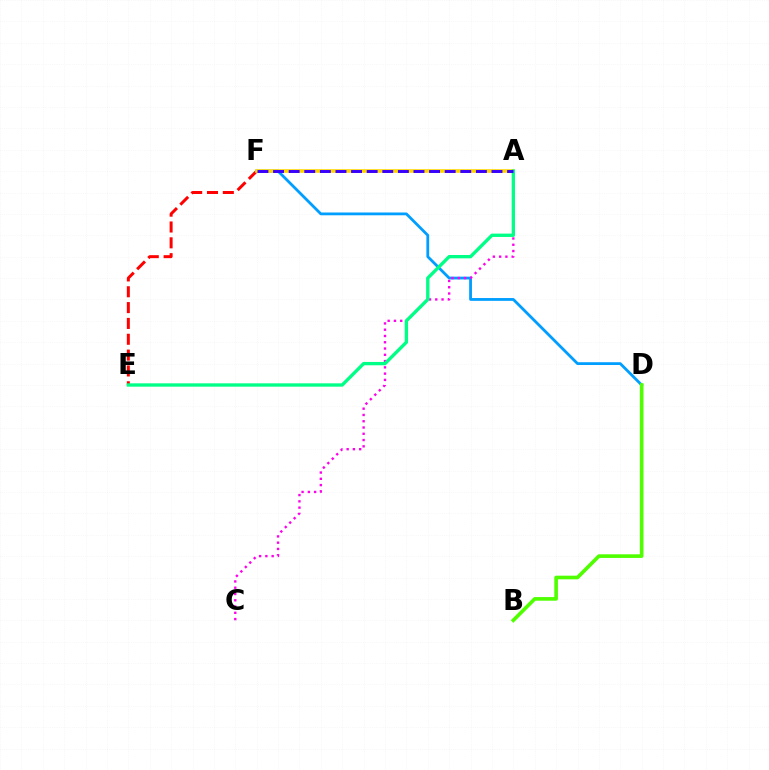{('E', 'F'): [{'color': '#ff0000', 'line_style': 'dashed', 'thickness': 2.15}], ('D', 'F'): [{'color': '#009eff', 'line_style': 'solid', 'thickness': 2.01}], ('A', 'C'): [{'color': '#ff00ed', 'line_style': 'dotted', 'thickness': 1.7}], ('B', 'D'): [{'color': '#4fff00', 'line_style': 'solid', 'thickness': 2.62}], ('A', 'F'): [{'color': '#ffd500', 'line_style': 'solid', 'thickness': 2.6}, {'color': '#3700ff', 'line_style': 'dashed', 'thickness': 2.12}], ('A', 'E'): [{'color': '#00ff86', 'line_style': 'solid', 'thickness': 2.4}]}